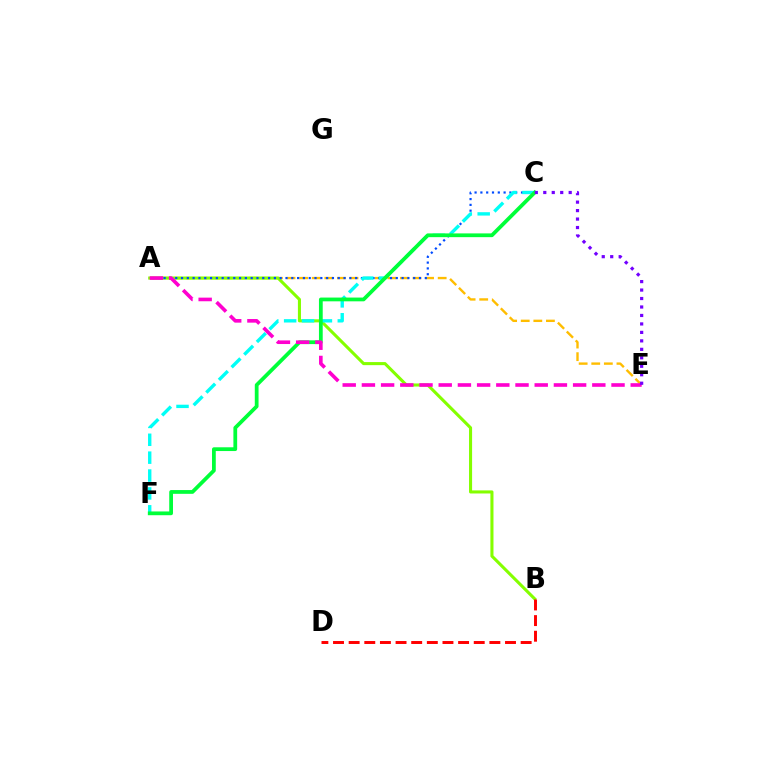{('A', 'E'): [{'color': '#ffbd00', 'line_style': 'dashed', 'thickness': 1.71}, {'color': '#ff00cf', 'line_style': 'dashed', 'thickness': 2.61}], ('A', 'B'): [{'color': '#84ff00', 'line_style': 'solid', 'thickness': 2.21}], ('A', 'C'): [{'color': '#004bff', 'line_style': 'dotted', 'thickness': 1.58}], ('C', 'F'): [{'color': '#00fff6', 'line_style': 'dashed', 'thickness': 2.43}, {'color': '#00ff39', 'line_style': 'solid', 'thickness': 2.71}], ('C', 'E'): [{'color': '#7200ff', 'line_style': 'dotted', 'thickness': 2.3}], ('B', 'D'): [{'color': '#ff0000', 'line_style': 'dashed', 'thickness': 2.12}]}